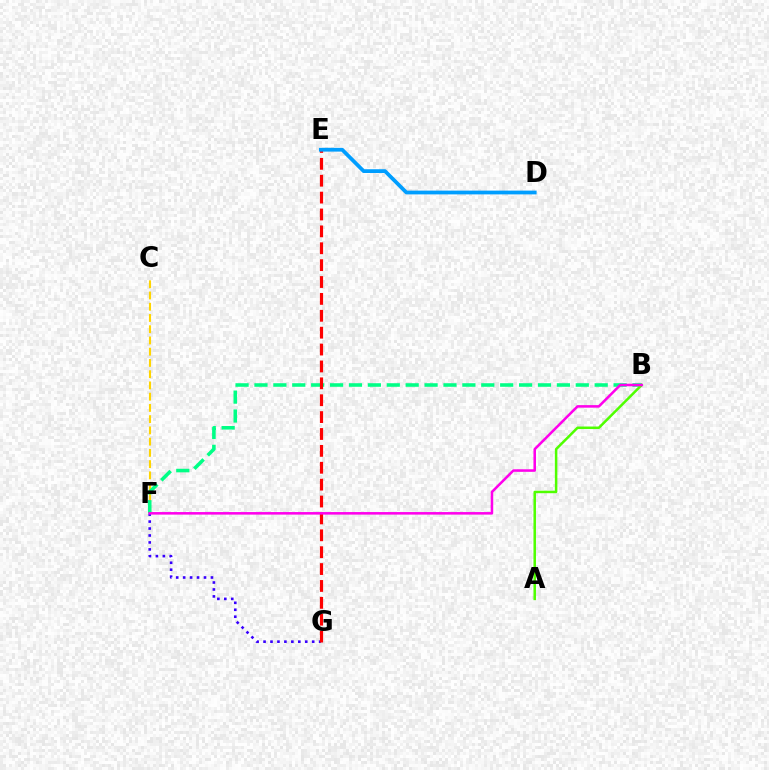{('F', 'G'): [{'color': '#3700ff', 'line_style': 'dotted', 'thickness': 1.89}], ('C', 'F'): [{'color': '#ffd500', 'line_style': 'dashed', 'thickness': 1.53}], ('B', 'F'): [{'color': '#00ff86', 'line_style': 'dashed', 'thickness': 2.57}, {'color': '#ff00ed', 'line_style': 'solid', 'thickness': 1.83}], ('A', 'B'): [{'color': '#4fff00', 'line_style': 'solid', 'thickness': 1.81}], ('E', 'G'): [{'color': '#ff0000', 'line_style': 'dashed', 'thickness': 2.29}], ('D', 'E'): [{'color': '#009eff', 'line_style': 'solid', 'thickness': 2.71}]}